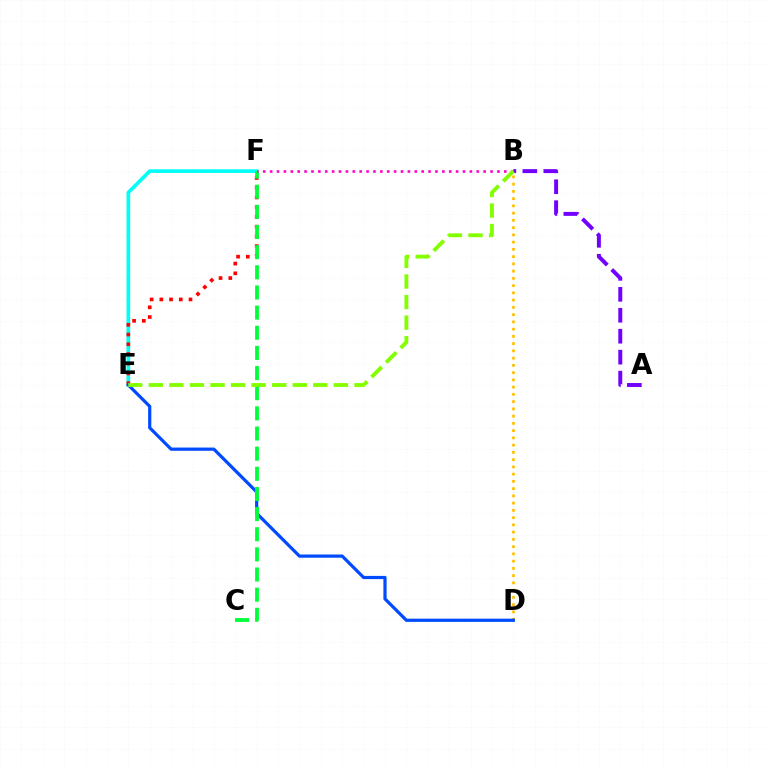{('A', 'B'): [{'color': '#7200ff', 'line_style': 'dashed', 'thickness': 2.85}], ('E', 'F'): [{'color': '#00fff6', 'line_style': 'solid', 'thickness': 2.64}, {'color': '#ff0000', 'line_style': 'dotted', 'thickness': 2.64}], ('B', 'D'): [{'color': '#ffbd00', 'line_style': 'dotted', 'thickness': 1.97}], ('D', 'E'): [{'color': '#004bff', 'line_style': 'solid', 'thickness': 2.32}], ('C', 'F'): [{'color': '#00ff39', 'line_style': 'dashed', 'thickness': 2.74}], ('B', 'F'): [{'color': '#ff00cf', 'line_style': 'dotted', 'thickness': 1.87}], ('B', 'E'): [{'color': '#84ff00', 'line_style': 'dashed', 'thickness': 2.79}]}